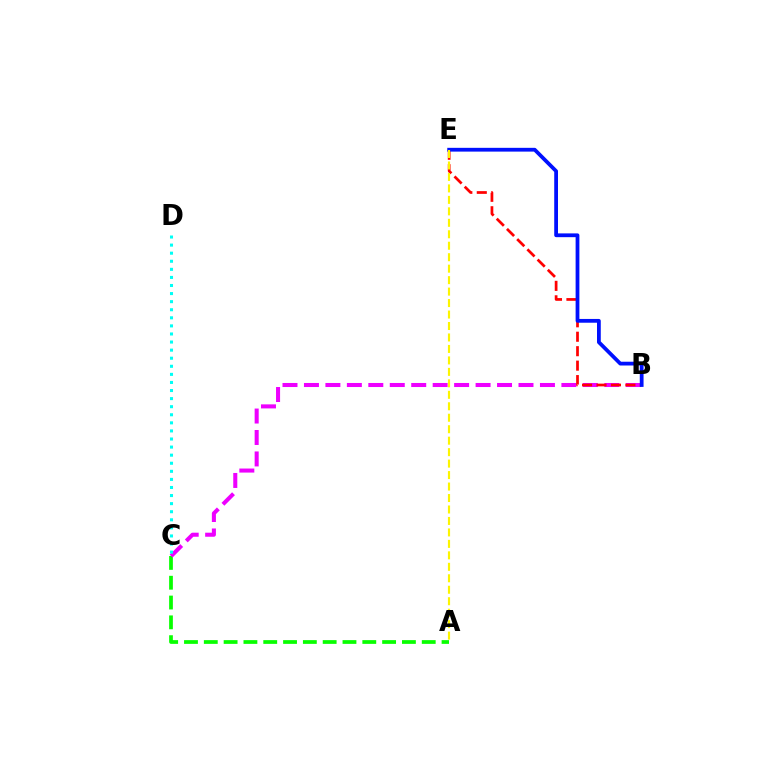{('A', 'C'): [{'color': '#08ff00', 'line_style': 'dashed', 'thickness': 2.69}], ('B', 'C'): [{'color': '#ee00ff', 'line_style': 'dashed', 'thickness': 2.91}], ('B', 'E'): [{'color': '#ff0000', 'line_style': 'dashed', 'thickness': 1.96}, {'color': '#0010ff', 'line_style': 'solid', 'thickness': 2.72}], ('C', 'D'): [{'color': '#00fff6', 'line_style': 'dotted', 'thickness': 2.2}], ('A', 'E'): [{'color': '#fcf500', 'line_style': 'dashed', 'thickness': 1.56}]}